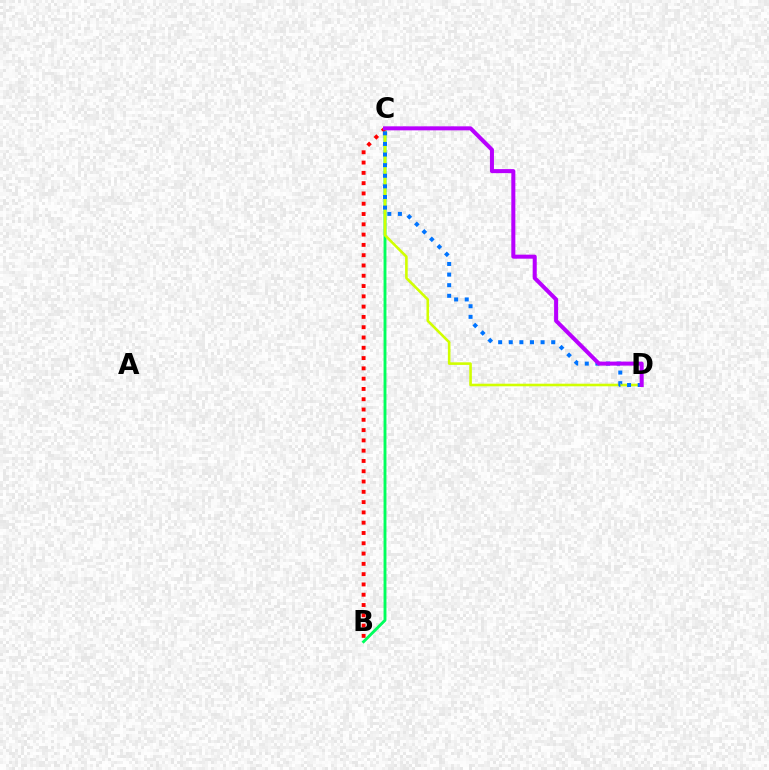{('B', 'C'): [{'color': '#00ff5c', 'line_style': 'solid', 'thickness': 2.08}, {'color': '#ff0000', 'line_style': 'dotted', 'thickness': 2.8}], ('C', 'D'): [{'color': '#d1ff00', 'line_style': 'solid', 'thickness': 1.87}, {'color': '#0074ff', 'line_style': 'dotted', 'thickness': 2.88}, {'color': '#b900ff', 'line_style': 'solid', 'thickness': 2.9}]}